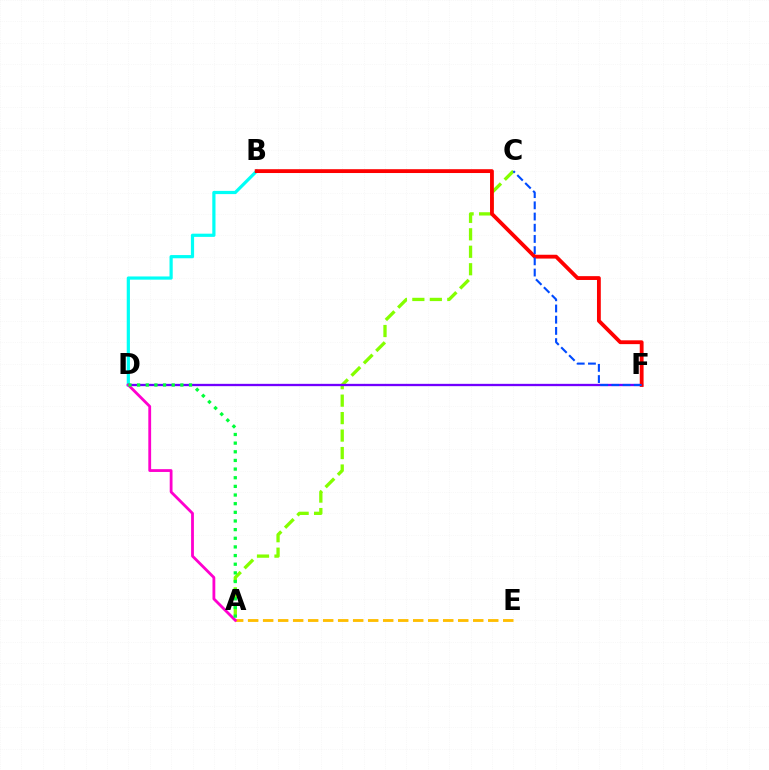{('A', 'C'): [{'color': '#84ff00', 'line_style': 'dashed', 'thickness': 2.37}], ('B', 'D'): [{'color': '#00fff6', 'line_style': 'solid', 'thickness': 2.31}], ('D', 'F'): [{'color': '#7200ff', 'line_style': 'solid', 'thickness': 1.67}], ('B', 'F'): [{'color': '#ff0000', 'line_style': 'solid', 'thickness': 2.75}], ('A', 'E'): [{'color': '#ffbd00', 'line_style': 'dashed', 'thickness': 2.04}], ('A', 'D'): [{'color': '#ff00cf', 'line_style': 'solid', 'thickness': 2.02}, {'color': '#00ff39', 'line_style': 'dotted', 'thickness': 2.35}], ('C', 'F'): [{'color': '#004bff', 'line_style': 'dashed', 'thickness': 1.52}]}